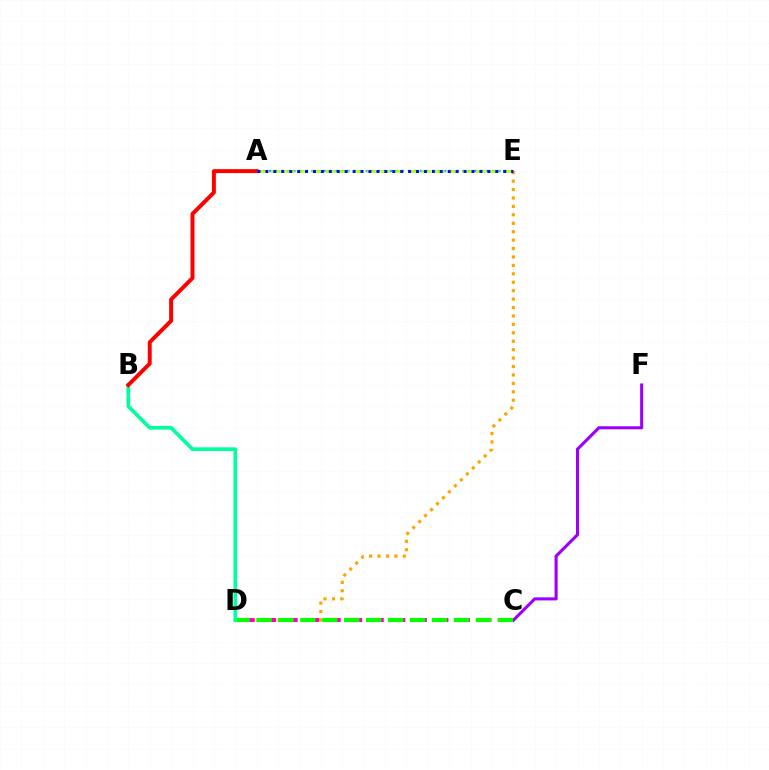{('C', 'F'): [{'color': '#9b00ff', 'line_style': 'solid', 'thickness': 2.21}], ('D', 'E'): [{'color': '#ffa500', 'line_style': 'dotted', 'thickness': 2.29}], ('C', 'D'): [{'color': '#ff00bd', 'line_style': 'dashed', 'thickness': 2.93}, {'color': '#08ff00', 'line_style': 'dashed', 'thickness': 2.98}], ('A', 'E'): [{'color': '#00b5ff', 'line_style': 'dotted', 'thickness': 1.64}, {'color': '#b3ff00', 'line_style': 'dashed', 'thickness': 1.86}, {'color': '#0010ff', 'line_style': 'dotted', 'thickness': 2.15}], ('B', 'D'): [{'color': '#00ff9d', 'line_style': 'solid', 'thickness': 2.64}], ('A', 'B'): [{'color': '#ff0000', 'line_style': 'solid', 'thickness': 2.85}]}